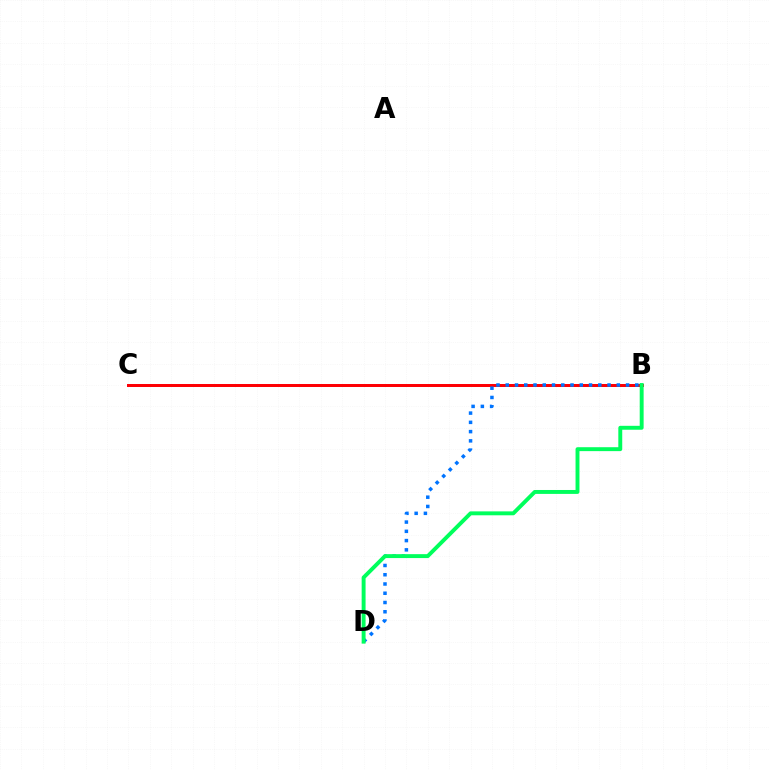{('B', 'C'): [{'color': '#d1ff00', 'line_style': 'dotted', 'thickness': 1.9}, {'color': '#b900ff', 'line_style': 'solid', 'thickness': 2.15}, {'color': '#ff0000', 'line_style': 'solid', 'thickness': 2.12}], ('B', 'D'): [{'color': '#0074ff', 'line_style': 'dotted', 'thickness': 2.51}, {'color': '#00ff5c', 'line_style': 'solid', 'thickness': 2.82}]}